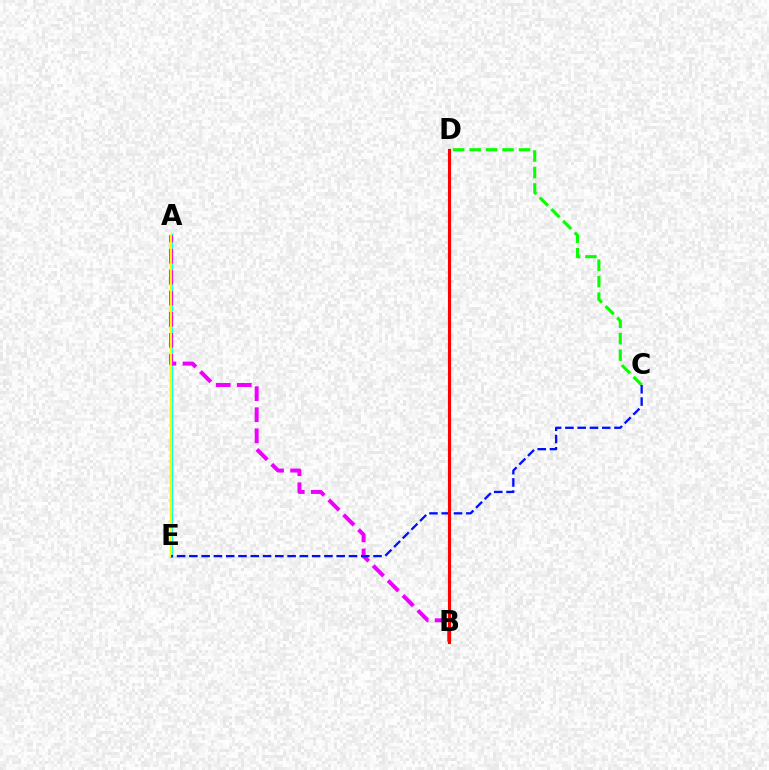{('A', 'E'): [{'color': '#00fff6', 'line_style': 'solid', 'thickness': 2.31}, {'color': '#fcf500', 'line_style': 'solid', 'thickness': 1.55}], ('A', 'B'): [{'color': '#ee00ff', 'line_style': 'dashed', 'thickness': 2.86}], ('C', 'D'): [{'color': '#08ff00', 'line_style': 'dashed', 'thickness': 2.24}], ('C', 'E'): [{'color': '#0010ff', 'line_style': 'dashed', 'thickness': 1.67}], ('B', 'D'): [{'color': '#ff0000', 'line_style': 'solid', 'thickness': 2.24}]}